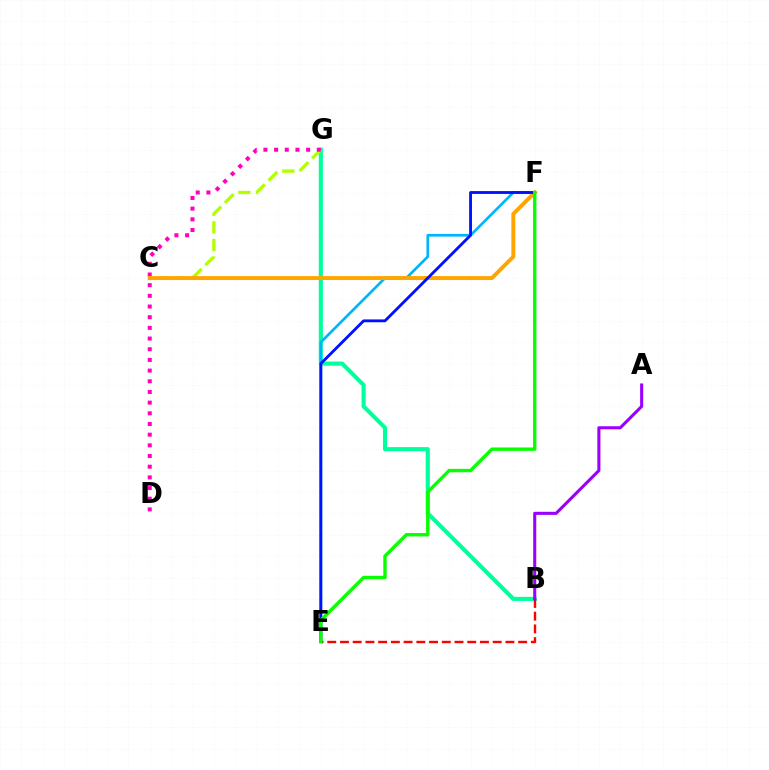{('B', 'G'): [{'color': '#00ff9d', 'line_style': 'solid', 'thickness': 2.95}], ('C', 'G'): [{'color': '#b3ff00', 'line_style': 'dashed', 'thickness': 2.39}], ('D', 'G'): [{'color': '#ff00bd', 'line_style': 'dotted', 'thickness': 2.9}], ('E', 'F'): [{'color': '#00b5ff', 'line_style': 'solid', 'thickness': 1.94}, {'color': '#0010ff', 'line_style': 'solid', 'thickness': 2.04}, {'color': '#08ff00', 'line_style': 'solid', 'thickness': 2.44}], ('C', 'F'): [{'color': '#ffa500', 'line_style': 'solid', 'thickness': 2.84}], ('B', 'E'): [{'color': '#ff0000', 'line_style': 'dashed', 'thickness': 1.73}], ('A', 'B'): [{'color': '#9b00ff', 'line_style': 'solid', 'thickness': 2.21}]}